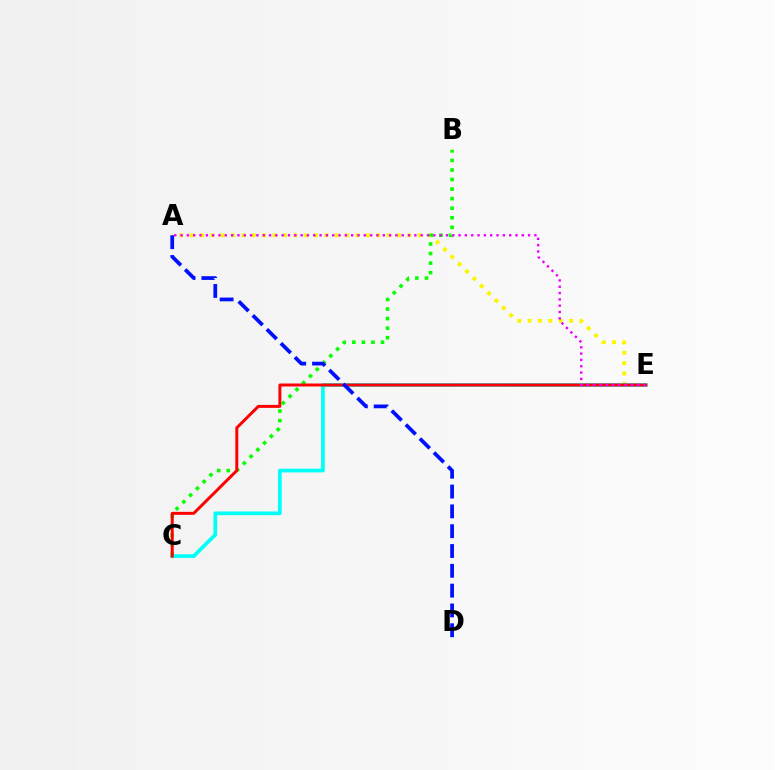{('A', 'E'): [{'color': '#fcf500', 'line_style': 'dotted', 'thickness': 2.82}, {'color': '#ee00ff', 'line_style': 'dotted', 'thickness': 1.72}], ('B', 'C'): [{'color': '#08ff00', 'line_style': 'dotted', 'thickness': 2.6}], ('C', 'E'): [{'color': '#00fff6', 'line_style': 'solid', 'thickness': 2.66}, {'color': '#ff0000', 'line_style': 'solid', 'thickness': 2.14}], ('A', 'D'): [{'color': '#0010ff', 'line_style': 'dashed', 'thickness': 2.69}]}